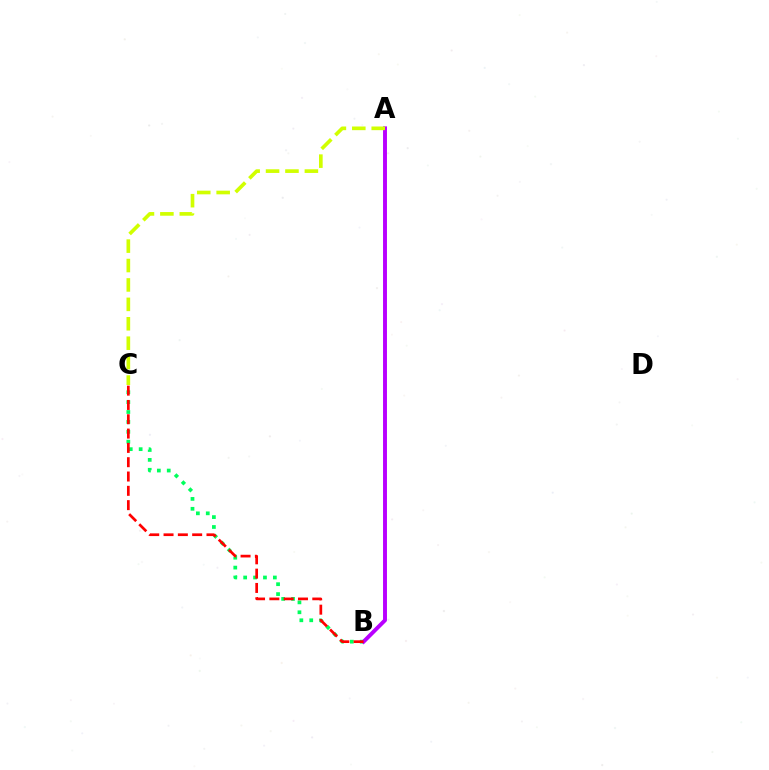{('B', 'C'): [{'color': '#00ff5c', 'line_style': 'dotted', 'thickness': 2.69}, {'color': '#ff0000', 'line_style': 'dashed', 'thickness': 1.94}], ('A', 'B'): [{'color': '#0074ff', 'line_style': 'dotted', 'thickness': 1.79}, {'color': '#b900ff', 'line_style': 'solid', 'thickness': 2.82}], ('A', 'C'): [{'color': '#d1ff00', 'line_style': 'dashed', 'thickness': 2.64}]}